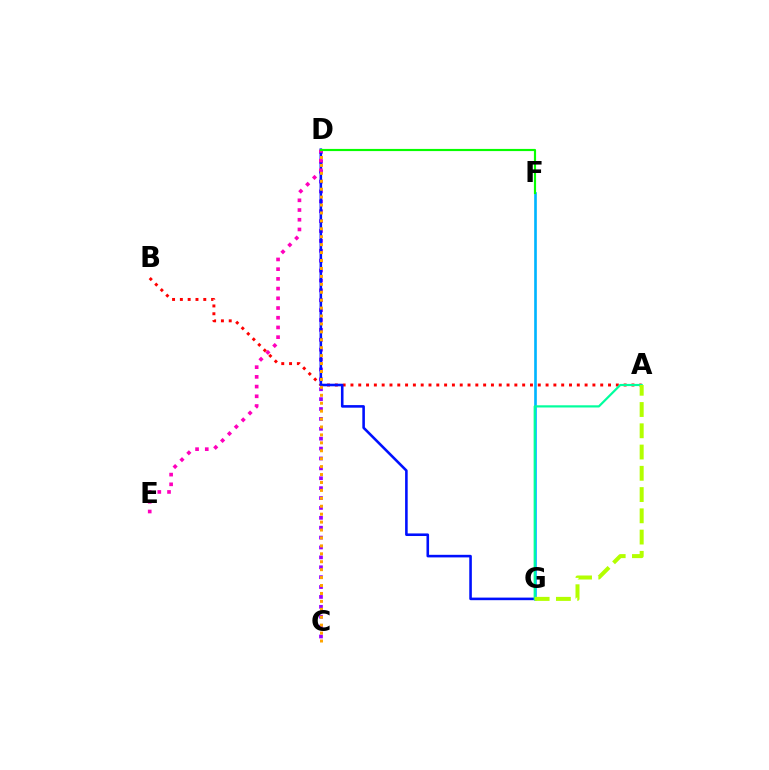{('A', 'B'): [{'color': '#ff0000', 'line_style': 'dotted', 'thickness': 2.12}], ('C', 'D'): [{'color': '#9b00ff', 'line_style': 'dotted', 'thickness': 2.69}, {'color': '#ffa500', 'line_style': 'dotted', 'thickness': 2.15}], ('D', 'G'): [{'color': '#0010ff', 'line_style': 'solid', 'thickness': 1.86}], ('D', 'E'): [{'color': '#ff00bd', 'line_style': 'dotted', 'thickness': 2.64}], ('F', 'G'): [{'color': '#00b5ff', 'line_style': 'solid', 'thickness': 1.91}], ('A', 'G'): [{'color': '#00ff9d', 'line_style': 'solid', 'thickness': 1.58}, {'color': '#b3ff00', 'line_style': 'dashed', 'thickness': 2.89}], ('D', 'F'): [{'color': '#08ff00', 'line_style': 'solid', 'thickness': 1.56}]}